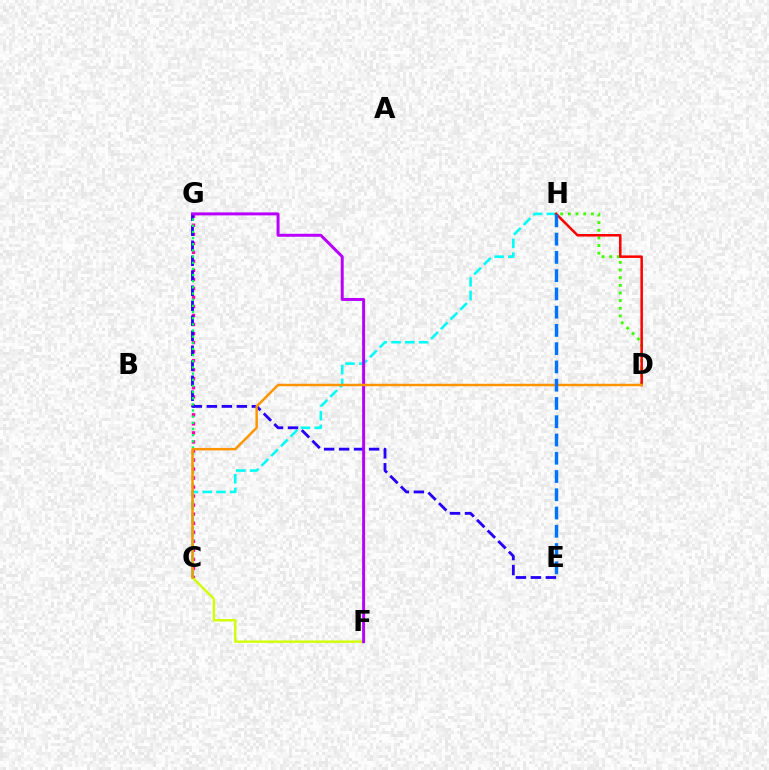{('D', 'H'): [{'color': '#3dff00', 'line_style': 'dotted', 'thickness': 2.08}, {'color': '#ff0000', 'line_style': 'solid', 'thickness': 1.82}], ('C', 'G'): [{'color': '#ff00ac', 'line_style': 'dotted', 'thickness': 2.45}, {'color': '#00ff5c', 'line_style': 'dotted', 'thickness': 1.67}], ('C', 'H'): [{'color': '#00fff6', 'line_style': 'dashed', 'thickness': 1.87}], ('C', 'F'): [{'color': '#d1ff00', 'line_style': 'solid', 'thickness': 1.71}], ('E', 'G'): [{'color': '#2500ff', 'line_style': 'dashed', 'thickness': 2.04}], ('F', 'G'): [{'color': '#b900ff', 'line_style': 'solid', 'thickness': 2.14}], ('C', 'D'): [{'color': '#ff9400', 'line_style': 'solid', 'thickness': 1.78}], ('E', 'H'): [{'color': '#0074ff', 'line_style': 'dashed', 'thickness': 2.48}]}